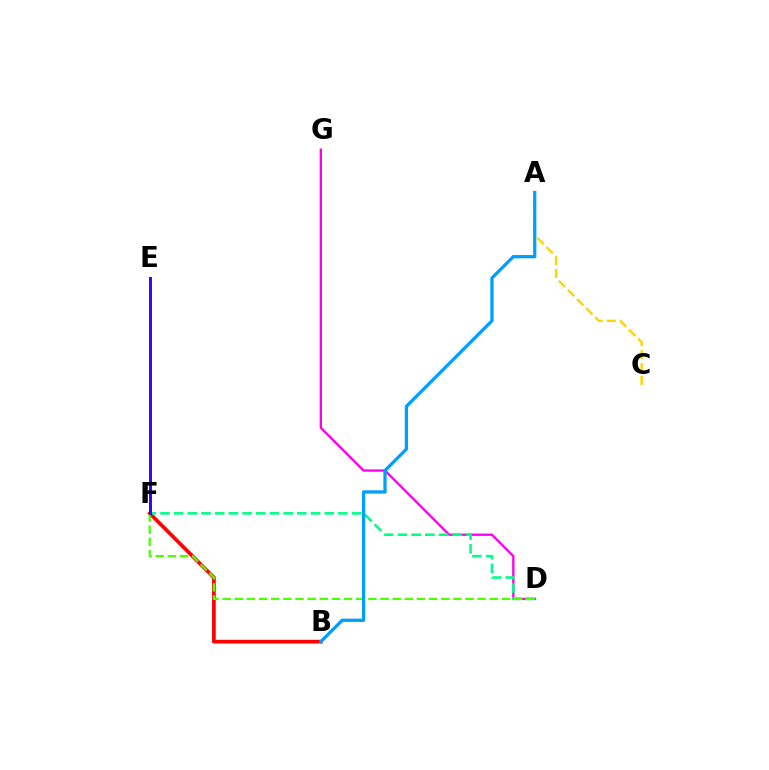{('B', 'F'): [{'color': '#ff0000', 'line_style': 'solid', 'thickness': 2.66}], ('D', 'G'): [{'color': '#ff00ed', 'line_style': 'solid', 'thickness': 1.68}], ('D', 'F'): [{'color': '#00ff86', 'line_style': 'dashed', 'thickness': 1.86}, {'color': '#4fff00', 'line_style': 'dashed', 'thickness': 1.65}], ('A', 'C'): [{'color': '#ffd500', 'line_style': 'dashed', 'thickness': 1.76}], ('A', 'B'): [{'color': '#009eff', 'line_style': 'solid', 'thickness': 2.35}], ('E', 'F'): [{'color': '#3700ff', 'line_style': 'solid', 'thickness': 2.11}]}